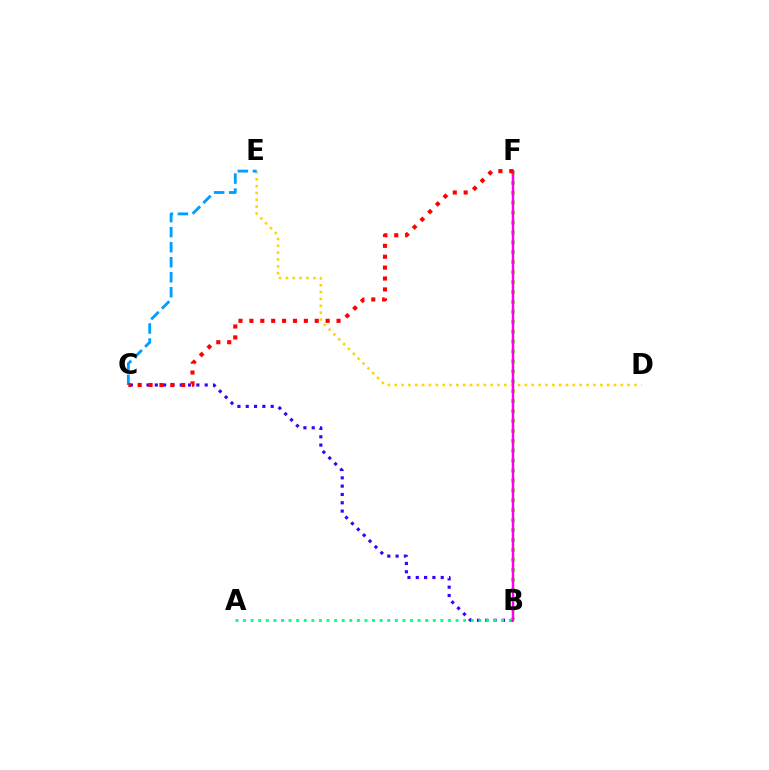{('D', 'E'): [{'color': '#ffd500', 'line_style': 'dotted', 'thickness': 1.86}], ('B', 'C'): [{'color': '#3700ff', 'line_style': 'dotted', 'thickness': 2.26}], ('C', 'E'): [{'color': '#009eff', 'line_style': 'dashed', 'thickness': 2.04}], ('B', 'F'): [{'color': '#4fff00', 'line_style': 'dotted', 'thickness': 2.7}, {'color': '#ff00ed', 'line_style': 'solid', 'thickness': 1.78}], ('A', 'B'): [{'color': '#00ff86', 'line_style': 'dotted', 'thickness': 2.06}], ('C', 'F'): [{'color': '#ff0000', 'line_style': 'dotted', 'thickness': 2.96}]}